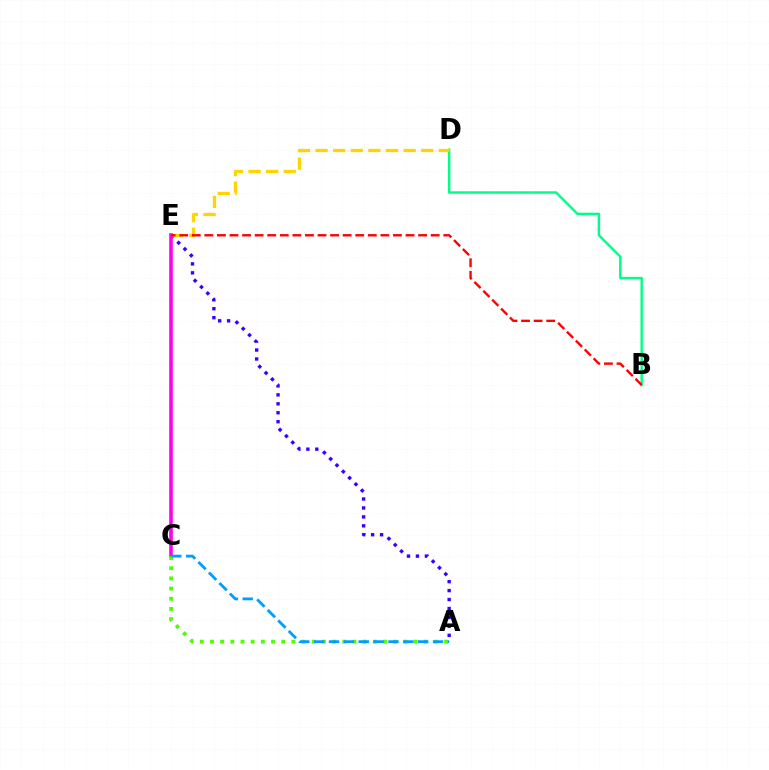{('A', 'E'): [{'color': '#3700ff', 'line_style': 'dotted', 'thickness': 2.43}], ('B', 'D'): [{'color': '#00ff86', 'line_style': 'solid', 'thickness': 1.75}], ('D', 'E'): [{'color': '#ffd500', 'line_style': 'dashed', 'thickness': 2.39}], ('C', 'E'): [{'color': '#ff00ed', 'line_style': 'solid', 'thickness': 2.59}], ('A', 'C'): [{'color': '#4fff00', 'line_style': 'dotted', 'thickness': 2.77}, {'color': '#009eff', 'line_style': 'dashed', 'thickness': 2.02}], ('B', 'E'): [{'color': '#ff0000', 'line_style': 'dashed', 'thickness': 1.71}]}